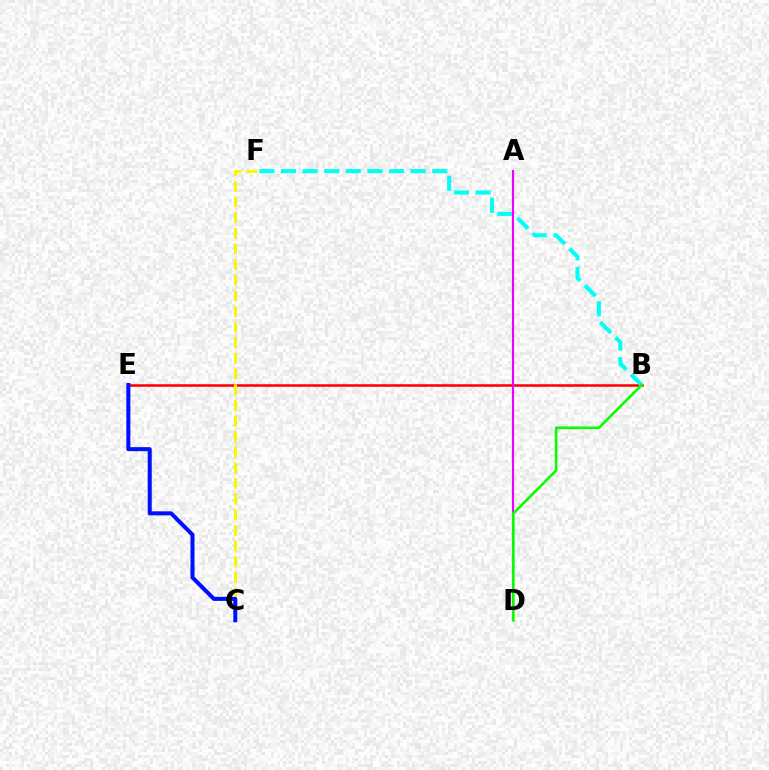{('B', 'E'): [{'color': '#ff0000', 'line_style': 'solid', 'thickness': 1.83}], ('B', 'F'): [{'color': '#00fff6', 'line_style': 'dashed', 'thickness': 2.93}], ('A', 'D'): [{'color': '#ee00ff', 'line_style': 'solid', 'thickness': 1.55}], ('B', 'D'): [{'color': '#08ff00', 'line_style': 'solid', 'thickness': 1.88}], ('C', 'F'): [{'color': '#fcf500', 'line_style': 'dashed', 'thickness': 2.13}], ('C', 'E'): [{'color': '#0010ff', 'line_style': 'solid', 'thickness': 2.9}]}